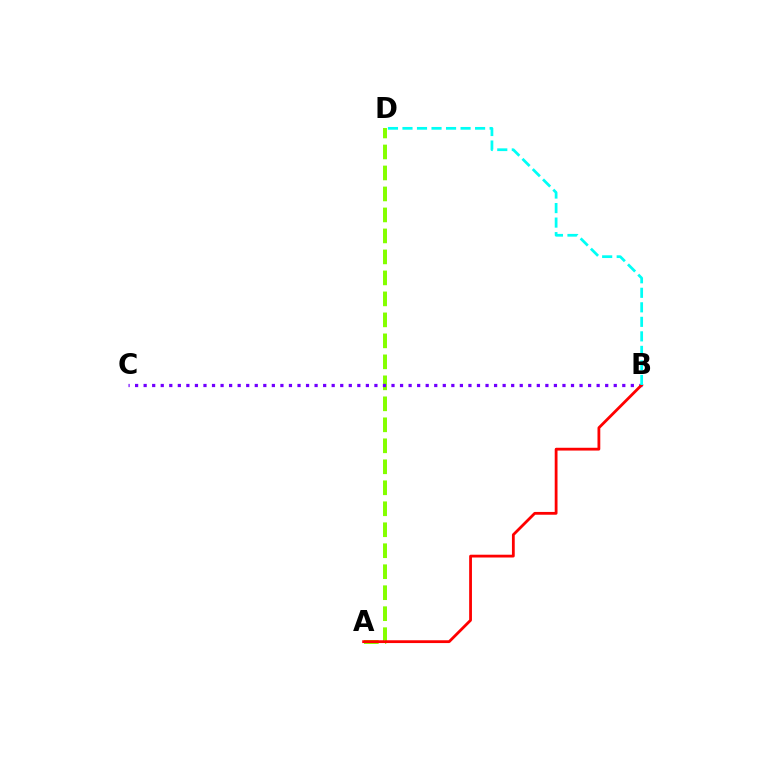{('A', 'D'): [{'color': '#84ff00', 'line_style': 'dashed', 'thickness': 2.85}], ('B', 'C'): [{'color': '#7200ff', 'line_style': 'dotted', 'thickness': 2.32}], ('A', 'B'): [{'color': '#ff0000', 'line_style': 'solid', 'thickness': 2.01}], ('B', 'D'): [{'color': '#00fff6', 'line_style': 'dashed', 'thickness': 1.97}]}